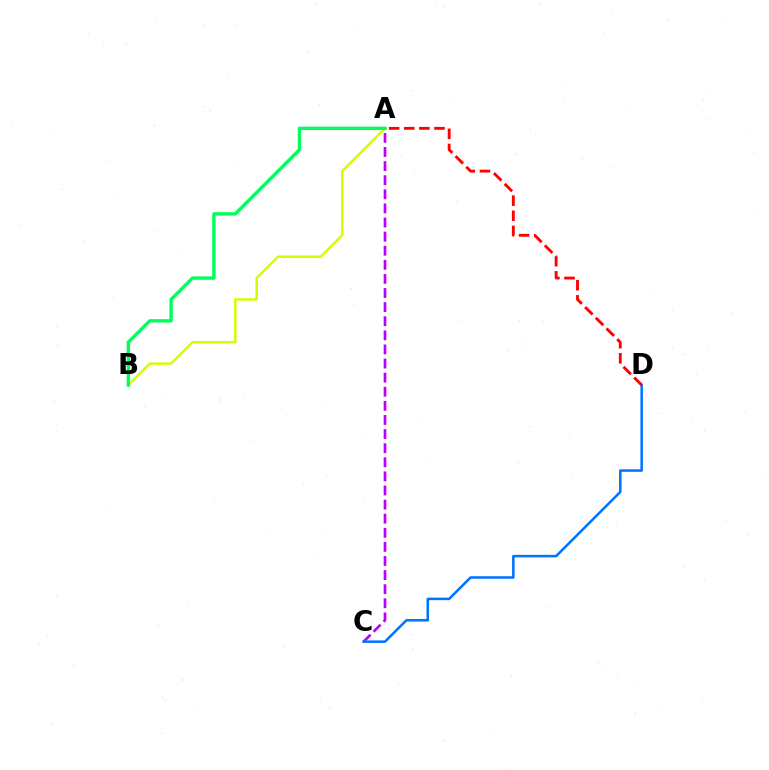{('A', 'B'): [{'color': '#d1ff00', 'line_style': 'solid', 'thickness': 1.77}, {'color': '#00ff5c', 'line_style': 'solid', 'thickness': 2.43}], ('A', 'C'): [{'color': '#b900ff', 'line_style': 'dashed', 'thickness': 1.92}], ('C', 'D'): [{'color': '#0074ff', 'line_style': 'solid', 'thickness': 1.82}], ('A', 'D'): [{'color': '#ff0000', 'line_style': 'dashed', 'thickness': 2.06}]}